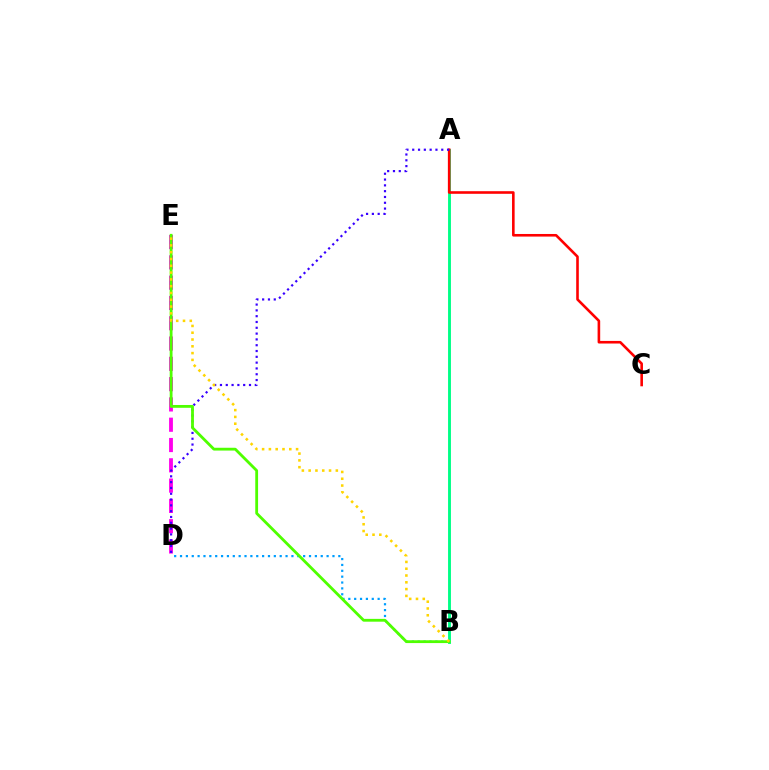{('A', 'B'): [{'color': '#00ff86', 'line_style': 'solid', 'thickness': 2.09}], ('D', 'E'): [{'color': '#ff00ed', 'line_style': 'dashed', 'thickness': 2.76}], ('A', 'C'): [{'color': '#ff0000', 'line_style': 'solid', 'thickness': 1.87}], ('A', 'D'): [{'color': '#3700ff', 'line_style': 'dotted', 'thickness': 1.58}], ('B', 'D'): [{'color': '#009eff', 'line_style': 'dotted', 'thickness': 1.59}], ('B', 'E'): [{'color': '#4fff00', 'line_style': 'solid', 'thickness': 2.02}, {'color': '#ffd500', 'line_style': 'dotted', 'thickness': 1.85}]}